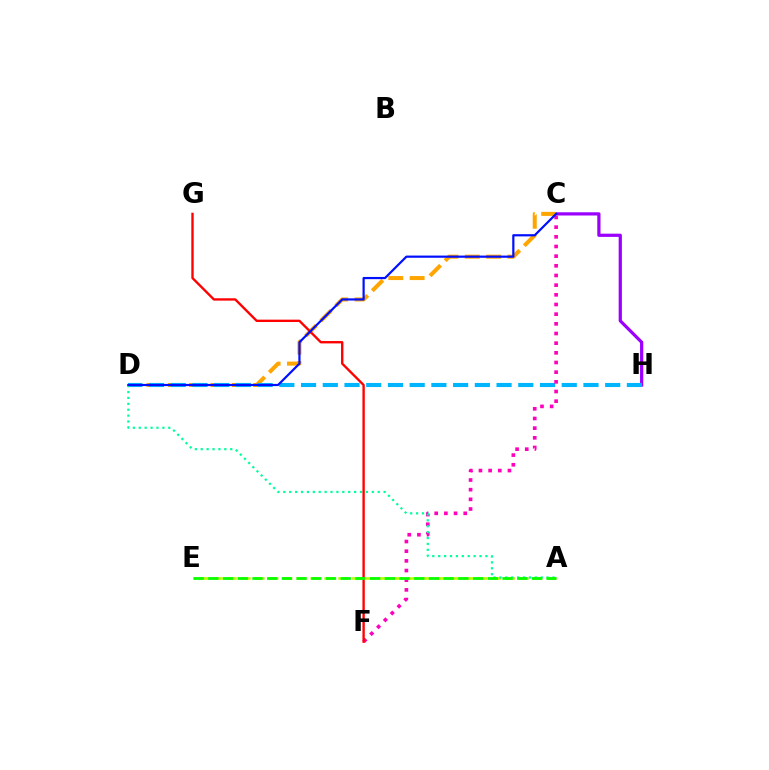{('C', 'H'): [{'color': '#9b00ff', 'line_style': 'solid', 'thickness': 2.32}], ('C', 'D'): [{'color': '#ffa500', 'line_style': 'dashed', 'thickness': 2.9}, {'color': '#0010ff', 'line_style': 'solid', 'thickness': 1.59}], ('D', 'H'): [{'color': '#00b5ff', 'line_style': 'dashed', 'thickness': 2.95}], ('C', 'F'): [{'color': '#ff00bd', 'line_style': 'dotted', 'thickness': 2.63}], ('A', 'E'): [{'color': '#b3ff00', 'line_style': 'dashed', 'thickness': 1.89}, {'color': '#08ff00', 'line_style': 'dashed', 'thickness': 2.0}], ('A', 'D'): [{'color': '#00ff9d', 'line_style': 'dotted', 'thickness': 1.6}], ('F', 'G'): [{'color': '#ff0000', 'line_style': 'solid', 'thickness': 1.7}]}